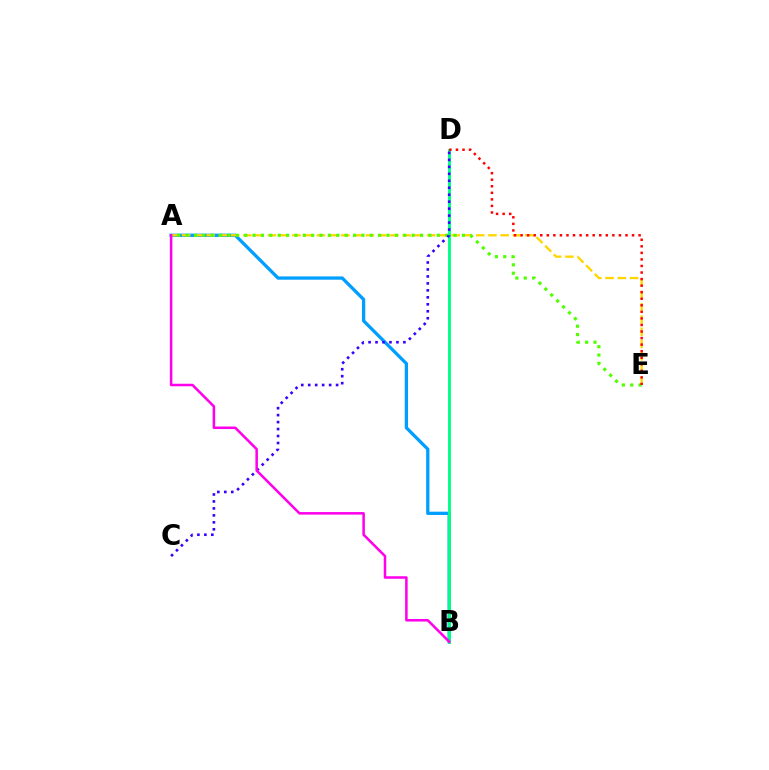{('A', 'B'): [{'color': '#009eff', 'line_style': 'solid', 'thickness': 2.37}, {'color': '#ff00ed', 'line_style': 'solid', 'thickness': 1.82}], ('A', 'E'): [{'color': '#ffd500', 'line_style': 'dashed', 'thickness': 1.66}, {'color': '#4fff00', 'line_style': 'dotted', 'thickness': 2.27}], ('B', 'D'): [{'color': '#00ff86', 'line_style': 'solid', 'thickness': 2.09}], ('D', 'E'): [{'color': '#ff0000', 'line_style': 'dotted', 'thickness': 1.78}], ('C', 'D'): [{'color': '#3700ff', 'line_style': 'dotted', 'thickness': 1.89}]}